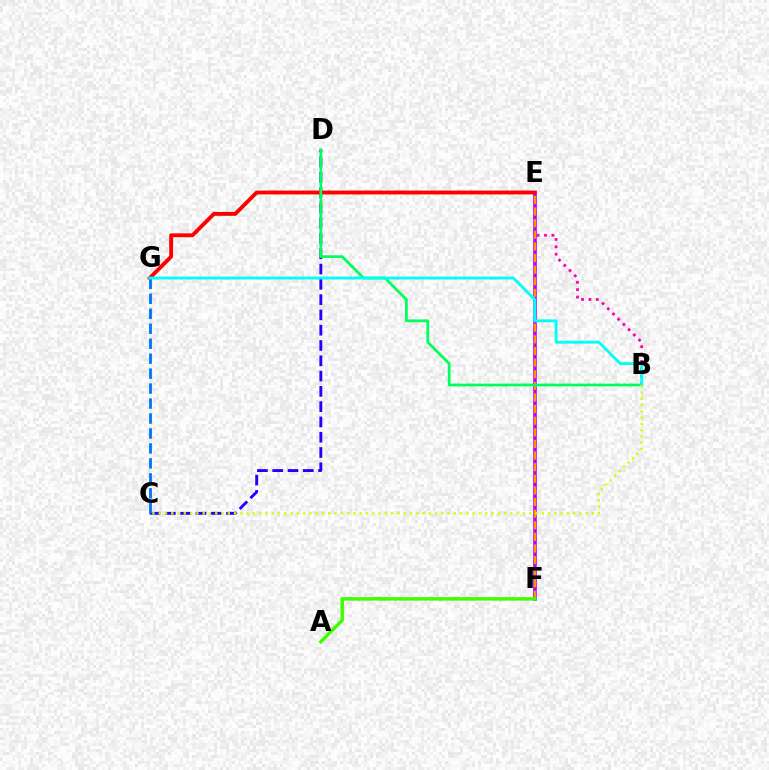{('C', 'D'): [{'color': '#2500ff', 'line_style': 'dashed', 'thickness': 2.08}], ('B', 'E'): [{'color': '#ff00ac', 'line_style': 'dotted', 'thickness': 2.01}], ('E', 'F'): [{'color': '#b900ff', 'line_style': 'solid', 'thickness': 2.61}, {'color': '#ff9400', 'line_style': 'dashed', 'thickness': 1.58}], ('E', 'G'): [{'color': '#ff0000', 'line_style': 'solid', 'thickness': 2.79}], ('B', 'D'): [{'color': '#00ff5c', 'line_style': 'solid', 'thickness': 1.97}], ('A', 'F'): [{'color': '#3dff00', 'line_style': 'solid', 'thickness': 2.5}], ('C', 'G'): [{'color': '#0074ff', 'line_style': 'dashed', 'thickness': 2.03}], ('B', 'G'): [{'color': '#00fff6', 'line_style': 'solid', 'thickness': 2.04}], ('B', 'C'): [{'color': '#d1ff00', 'line_style': 'dotted', 'thickness': 1.71}]}